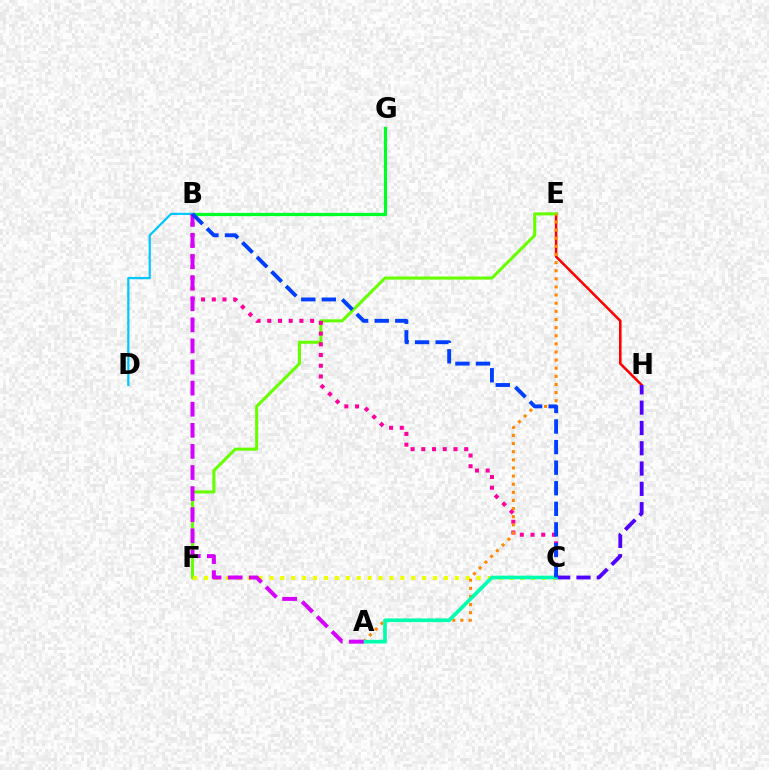{('E', 'H'): [{'color': '#ff0000', 'line_style': 'solid', 'thickness': 1.83}], ('E', 'F'): [{'color': '#66ff00', 'line_style': 'solid', 'thickness': 2.21}], ('B', 'C'): [{'color': '#ff00a0', 'line_style': 'dotted', 'thickness': 2.91}, {'color': '#003fff', 'line_style': 'dashed', 'thickness': 2.8}], ('B', 'G'): [{'color': '#00ff27', 'line_style': 'solid', 'thickness': 2.33}], ('B', 'D'): [{'color': '#00c7ff', 'line_style': 'solid', 'thickness': 1.6}], ('C', 'F'): [{'color': '#eeff00', 'line_style': 'dotted', 'thickness': 2.96}], ('A', 'E'): [{'color': '#ff8800', 'line_style': 'dotted', 'thickness': 2.21}], ('C', 'H'): [{'color': '#4f00ff', 'line_style': 'dashed', 'thickness': 2.76}], ('A', 'C'): [{'color': '#00ffaf', 'line_style': 'solid', 'thickness': 2.64}], ('A', 'B'): [{'color': '#d600ff', 'line_style': 'dashed', 'thickness': 2.87}]}